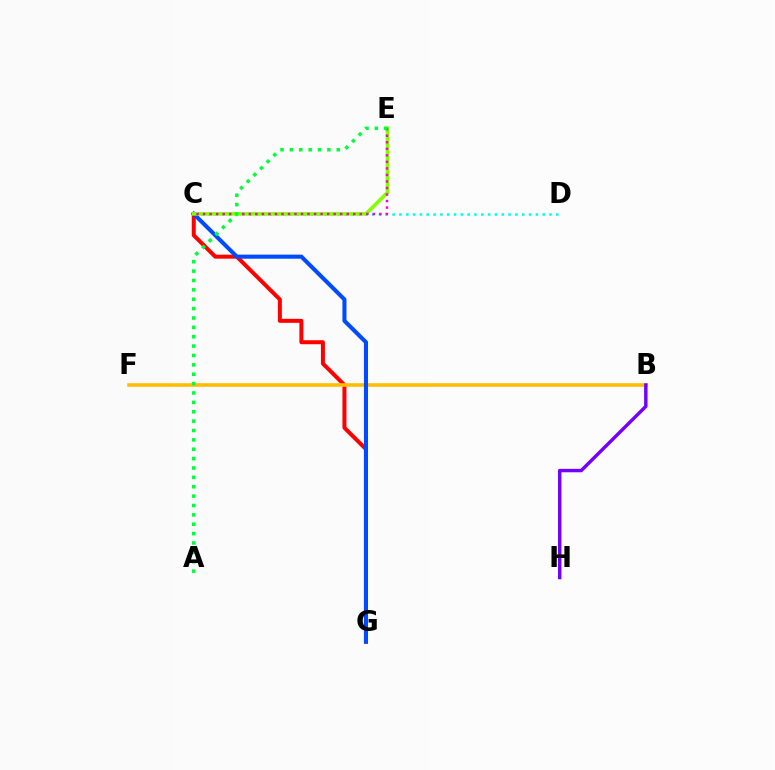{('C', 'G'): [{'color': '#ff0000', 'line_style': 'solid', 'thickness': 2.88}, {'color': '#004bff', 'line_style': 'solid', 'thickness': 2.93}], ('B', 'F'): [{'color': '#ffbd00', 'line_style': 'solid', 'thickness': 2.59}], ('C', 'D'): [{'color': '#00fff6', 'line_style': 'dotted', 'thickness': 1.85}], ('B', 'H'): [{'color': '#7200ff', 'line_style': 'solid', 'thickness': 2.47}], ('C', 'E'): [{'color': '#84ff00', 'line_style': 'solid', 'thickness': 2.6}, {'color': '#ff00cf', 'line_style': 'dotted', 'thickness': 1.77}], ('A', 'E'): [{'color': '#00ff39', 'line_style': 'dotted', 'thickness': 2.55}]}